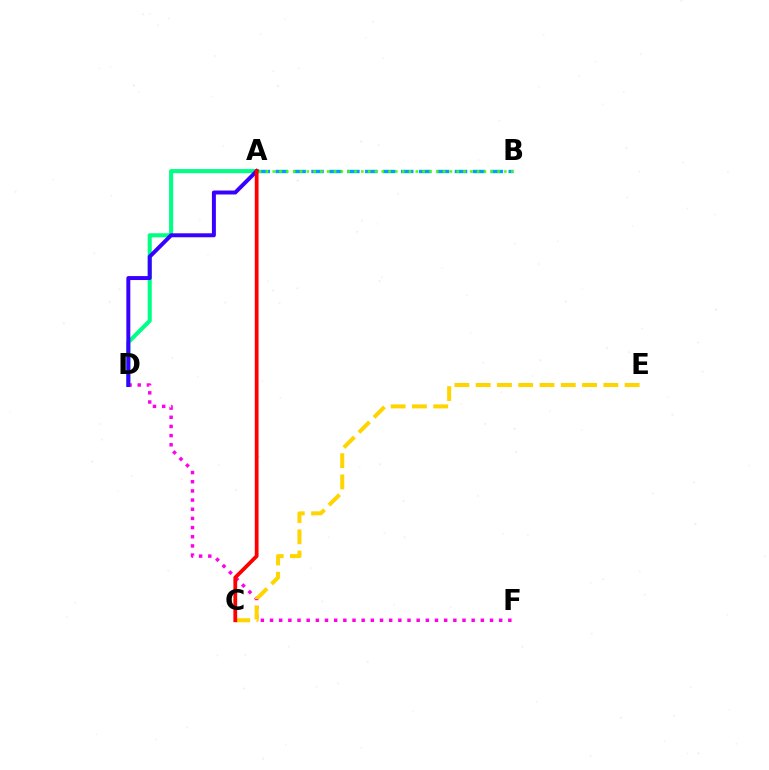{('A', 'B'): [{'color': '#009eff', 'line_style': 'dashed', 'thickness': 2.44}, {'color': '#4fff00', 'line_style': 'dotted', 'thickness': 1.85}], ('A', 'D'): [{'color': '#00ff86', 'line_style': 'solid', 'thickness': 2.94}, {'color': '#3700ff', 'line_style': 'solid', 'thickness': 2.85}], ('D', 'F'): [{'color': '#ff00ed', 'line_style': 'dotted', 'thickness': 2.49}], ('C', 'E'): [{'color': '#ffd500', 'line_style': 'dashed', 'thickness': 2.89}], ('A', 'C'): [{'color': '#ff0000', 'line_style': 'solid', 'thickness': 2.71}]}